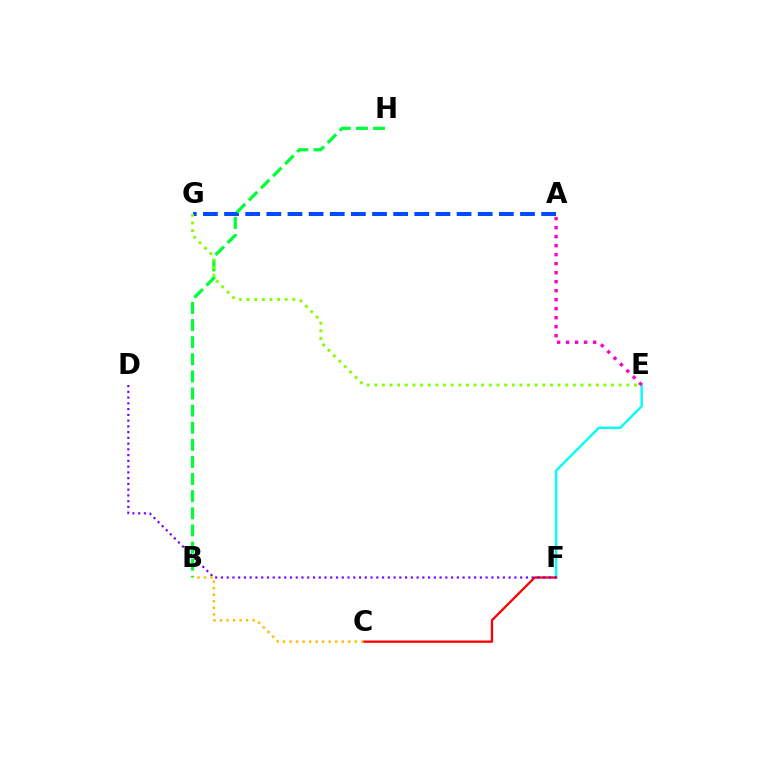{('A', 'G'): [{'color': '#004bff', 'line_style': 'dashed', 'thickness': 2.87}], ('E', 'F'): [{'color': '#00fff6', 'line_style': 'solid', 'thickness': 1.71}], ('C', 'F'): [{'color': '#ff0000', 'line_style': 'solid', 'thickness': 1.67}], ('B', 'H'): [{'color': '#00ff39', 'line_style': 'dashed', 'thickness': 2.32}], ('D', 'F'): [{'color': '#7200ff', 'line_style': 'dotted', 'thickness': 1.56}], ('B', 'C'): [{'color': '#ffbd00', 'line_style': 'dotted', 'thickness': 1.77}], ('E', 'G'): [{'color': '#84ff00', 'line_style': 'dotted', 'thickness': 2.08}], ('A', 'E'): [{'color': '#ff00cf', 'line_style': 'dotted', 'thickness': 2.45}]}